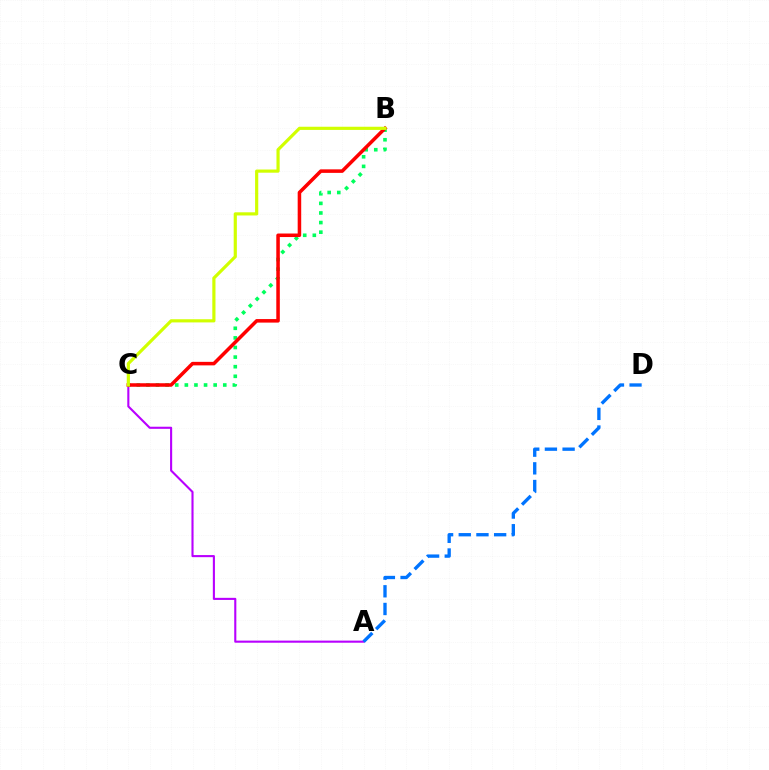{('A', 'C'): [{'color': '#b900ff', 'line_style': 'solid', 'thickness': 1.52}], ('B', 'C'): [{'color': '#00ff5c', 'line_style': 'dotted', 'thickness': 2.61}, {'color': '#ff0000', 'line_style': 'solid', 'thickness': 2.54}, {'color': '#d1ff00', 'line_style': 'solid', 'thickness': 2.28}], ('A', 'D'): [{'color': '#0074ff', 'line_style': 'dashed', 'thickness': 2.4}]}